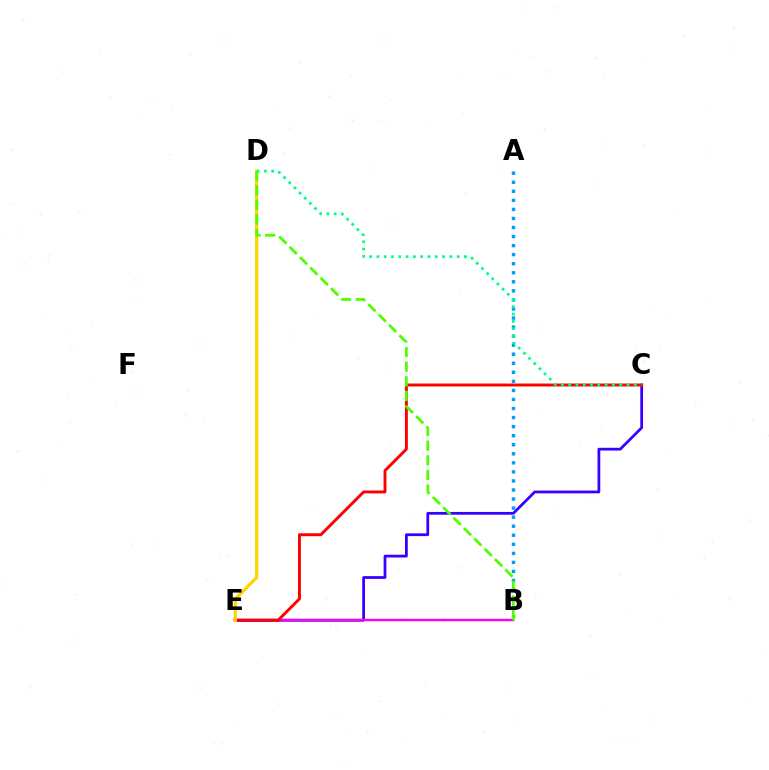{('C', 'E'): [{'color': '#3700ff', 'line_style': 'solid', 'thickness': 1.99}, {'color': '#ff0000', 'line_style': 'solid', 'thickness': 2.11}], ('A', 'B'): [{'color': '#009eff', 'line_style': 'dotted', 'thickness': 2.46}], ('B', 'E'): [{'color': '#ff00ed', 'line_style': 'solid', 'thickness': 1.74}], ('D', 'E'): [{'color': '#ffd500', 'line_style': 'solid', 'thickness': 2.31}], ('B', 'D'): [{'color': '#4fff00', 'line_style': 'dashed', 'thickness': 1.99}], ('C', 'D'): [{'color': '#00ff86', 'line_style': 'dotted', 'thickness': 1.98}]}